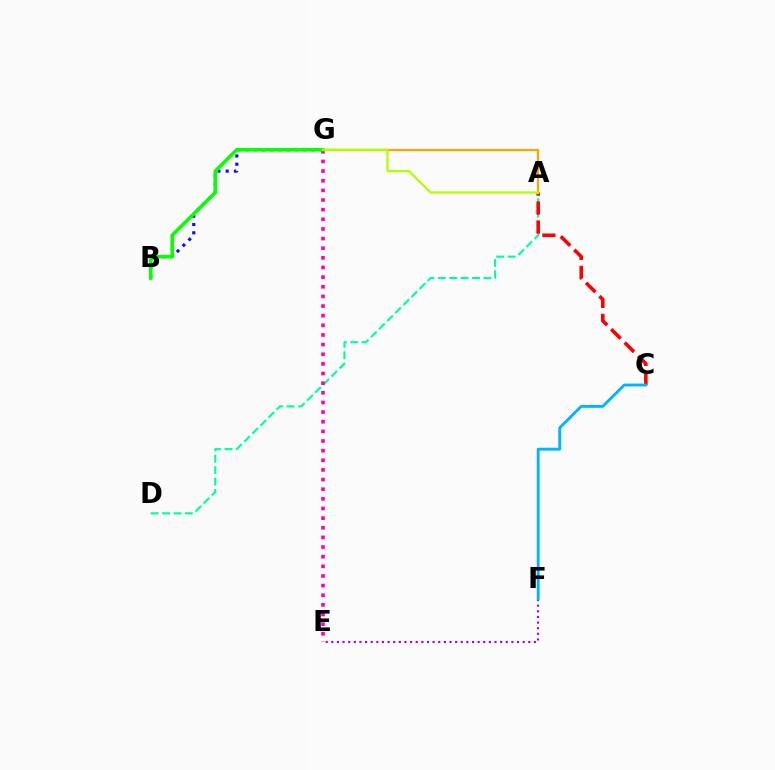{('E', 'F'): [{'color': '#9b00ff', 'line_style': 'dotted', 'thickness': 1.53}], ('A', 'D'): [{'color': '#00ff9d', 'line_style': 'dashed', 'thickness': 1.55}], ('A', 'C'): [{'color': '#ff0000', 'line_style': 'dashed', 'thickness': 2.58}], ('E', 'G'): [{'color': '#ff00bd', 'line_style': 'dotted', 'thickness': 2.62}], ('B', 'G'): [{'color': '#0010ff', 'line_style': 'dotted', 'thickness': 2.24}, {'color': '#08ff00', 'line_style': 'solid', 'thickness': 2.59}], ('A', 'G'): [{'color': '#ffa500', 'line_style': 'solid', 'thickness': 1.61}, {'color': '#b3ff00', 'line_style': 'solid', 'thickness': 1.62}], ('C', 'F'): [{'color': '#00b5ff', 'line_style': 'solid', 'thickness': 2.06}]}